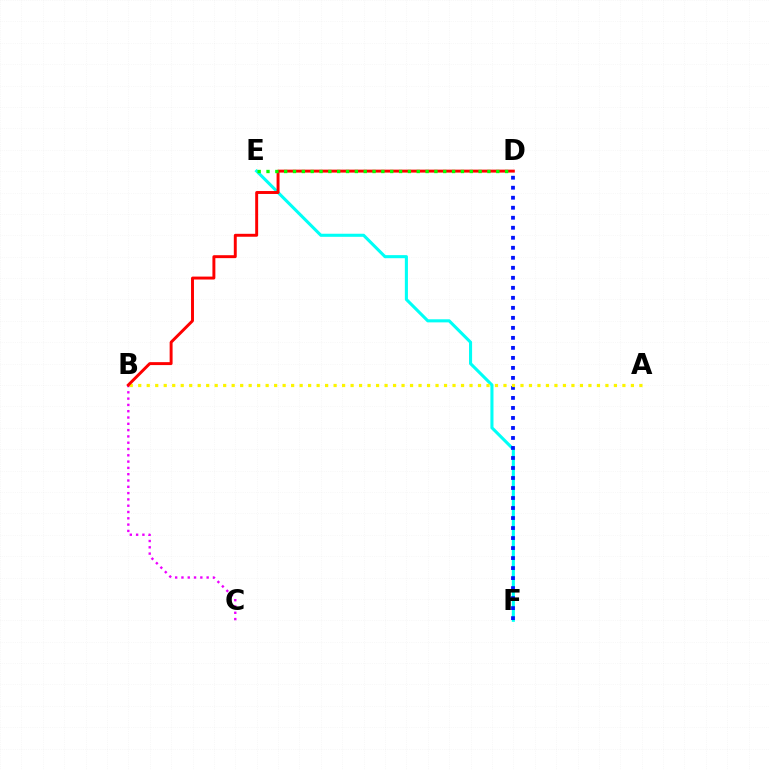{('E', 'F'): [{'color': '#00fff6', 'line_style': 'solid', 'thickness': 2.22}], ('B', 'C'): [{'color': '#ee00ff', 'line_style': 'dotted', 'thickness': 1.71}], ('D', 'F'): [{'color': '#0010ff', 'line_style': 'dotted', 'thickness': 2.72}], ('A', 'B'): [{'color': '#fcf500', 'line_style': 'dotted', 'thickness': 2.31}], ('B', 'D'): [{'color': '#ff0000', 'line_style': 'solid', 'thickness': 2.12}], ('D', 'E'): [{'color': '#08ff00', 'line_style': 'dotted', 'thickness': 2.4}]}